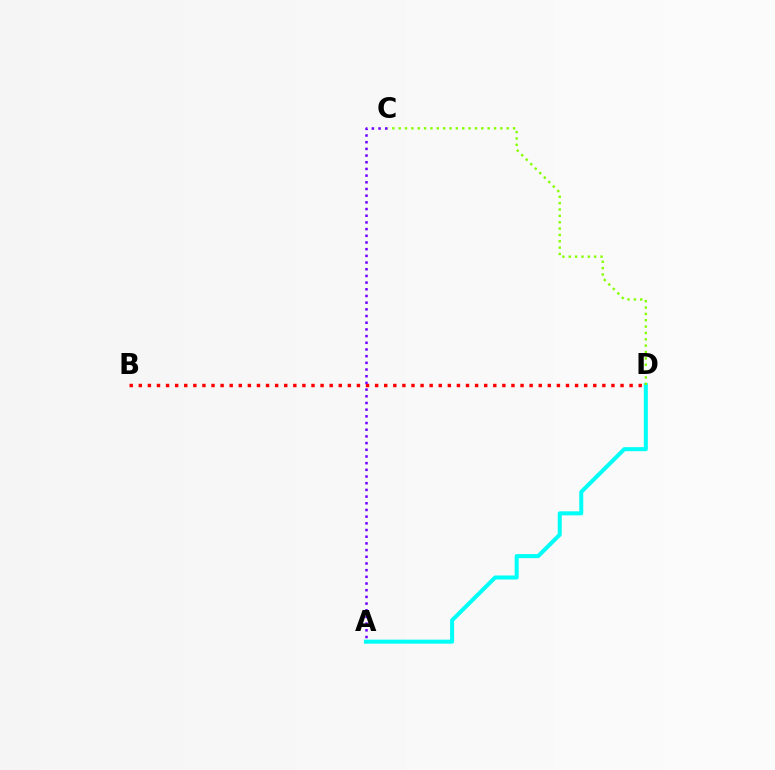{('B', 'D'): [{'color': '#ff0000', 'line_style': 'dotted', 'thickness': 2.47}], ('A', 'D'): [{'color': '#00fff6', 'line_style': 'solid', 'thickness': 2.9}], ('C', 'D'): [{'color': '#84ff00', 'line_style': 'dotted', 'thickness': 1.73}], ('A', 'C'): [{'color': '#7200ff', 'line_style': 'dotted', 'thickness': 1.82}]}